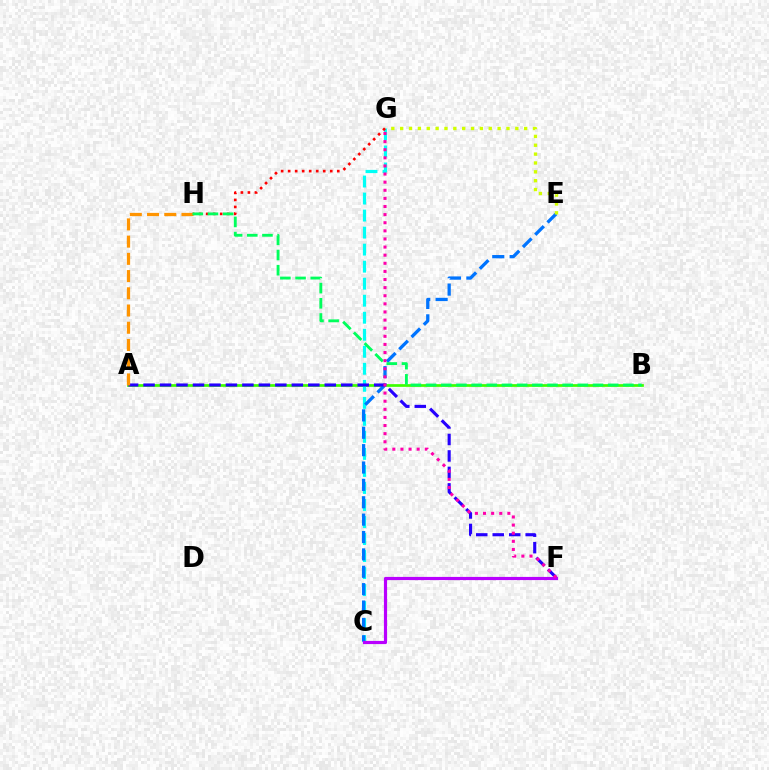{('A', 'B'): [{'color': '#3dff00', 'line_style': 'solid', 'thickness': 1.95}], ('C', 'G'): [{'color': '#00fff6', 'line_style': 'dashed', 'thickness': 2.31}], ('C', 'E'): [{'color': '#0074ff', 'line_style': 'dashed', 'thickness': 2.36}], ('E', 'G'): [{'color': '#d1ff00', 'line_style': 'dotted', 'thickness': 2.41}], ('G', 'H'): [{'color': '#ff0000', 'line_style': 'dotted', 'thickness': 1.91}], ('A', 'F'): [{'color': '#2500ff', 'line_style': 'dashed', 'thickness': 2.24}], ('C', 'F'): [{'color': '#b900ff', 'line_style': 'solid', 'thickness': 2.29}], ('A', 'H'): [{'color': '#ff9400', 'line_style': 'dashed', 'thickness': 2.34}], ('B', 'H'): [{'color': '#00ff5c', 'line_style': 'dashed', 'thickness': 2.06}], ('F', 'G'): [{'color': '#ff00ac', 'line_style': 'dotted', 'thickness': 2.2}]}